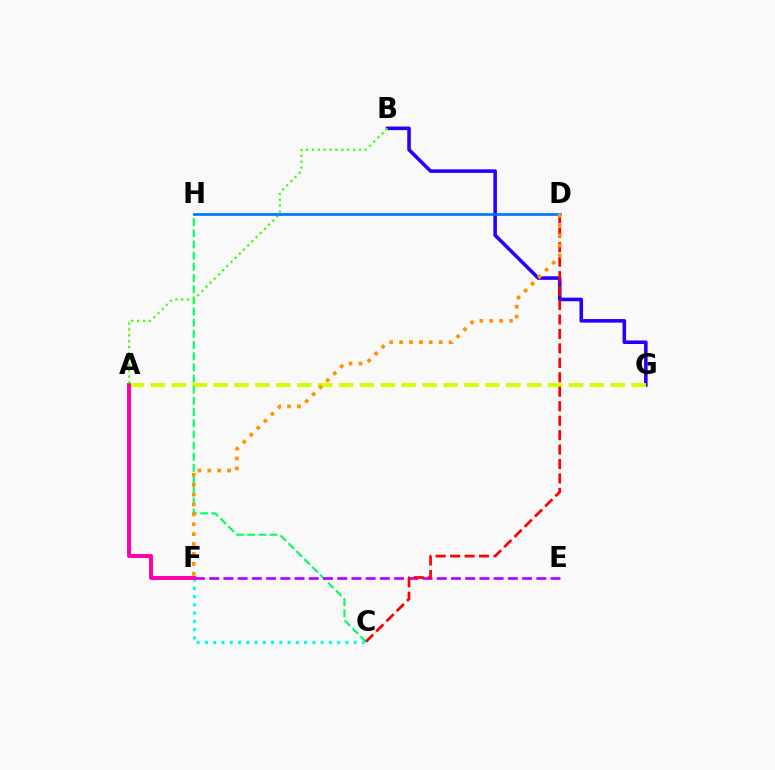{('C', 'F'): [{'color': '#00fff6', 'line_style': 'dotted', 'thickness': 2.25}], ('B', 'G'): [{'color': '#2500ff', 'line_style': 'solid', 'thickness': 2.57}], ('A', 'G'): [{'color': '#d1ff00', 'line_style': 'dashed', 'thickness': 2.84}], ('C', 'H'): [{'color': '#00ff5c', 'line_style': 'dashed', 'thickness': 1.52}], ('A', 'F'): [{'color': '#ff00ac', 'line_style': 'solid', 'thickness': 2.83}], ('E', 'F'): [{'color': '#b900ff', 'line_style': 'dashed', 'thickness': 1.93}], ('A', 'B'): [{'color': '#3dff00', 'line_style': 'dotted', 'thickness': 1.6}], ('C', 'D'): [{'color': '#ff0000', 'line_style': 'dashed', 'thickness': 1.96}], ('D', 'H'): [{'color': '#0074ff', 'line_style': 'solid', 'thickness': 1.91}], ('D', 'F'): [{'color': '#ff9400', 'line_style': 'dotted', 'thickness': 2.69}]}